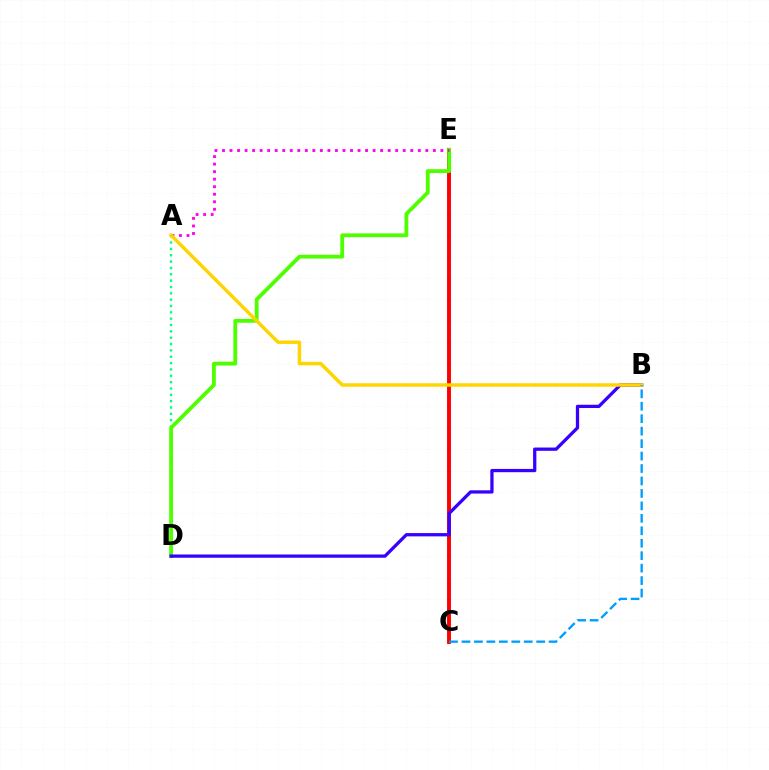{('C', 'E'): [{'color': '#ff0000', 'line_style': 'solid', 'thickness': 2.81}], ('A', 'D'): [{'color': '#00ff86', 'line_style': 'dotted', 'thickness': 1.72}], ('D', 'E'): [{'color': '#4fff00', 'line_style': 'solid', 'thickness': 2.76}], ('B', 'D'): [{'color': '#3700ff', 'line_style': 'solid', 'thickness': 2.36}], ('A', 'E'): [{'color': '#ff00ed', 'line_style': 'dotted', 'thickness': 2.05}], ('A', 'B'): [{'color': '#ffd500', 'line_style': 'solid', 'thickness': 2.49}], ('B', 'C'): [{'color': '#009eff', 'line_style': 'dashed', 'thickness': 1.69}]}